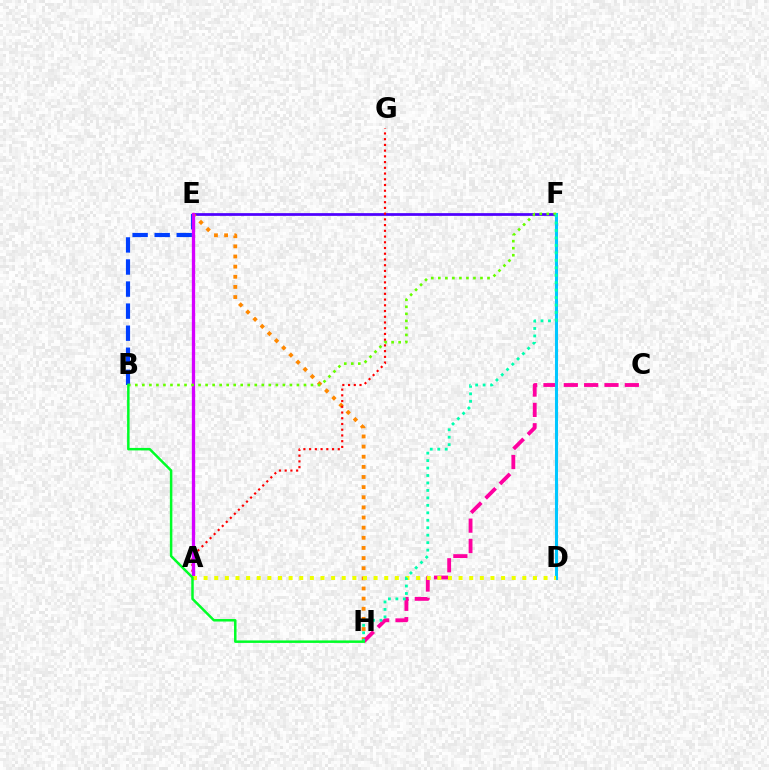{('E', 'F'): [{'color': '#4f00ff', 'line_style': 'solid', 'thickness': 1.97}], ('E', 'H'): [{'color': '#ff8800', 'line_style': 'dotted', 'thickness': 2.75}], ('B', 'E'): [{'color': '#003fff', 'line_style': 'dashed', 'thickness': 3.0}], ('A', 'G'): [{'color': '#ff0000', 'line_style': 'dotted', 'thickness': 1.56}], ('C', 'H'): [{'color': '#ff00a0', 'line_style': 'dashed', 'thickness': 2.76}], ('D', 'F'): [{'color': '#00c7ff', 'line_style': 'solid', 'thickness': 2.2}], ('A', 'E'): [{'color': '#d600ff', 'line_style': 'solid', 'thickness': 2.38}], ('A', 'D'): [{'color': '#eeff00', 'line_style': 'dotted', 'thickness': 2.89}], ('B', 'F'): [{'color': '#66ff00', 'line_style': 'dotted', 'thickness': 1.91}], ('F', 'H'): [{'color': '#00ffaf', 'line_style': 'dotted', 'thickness': 2.03}], ('B', 'H'): [{'color': '#00ff27', 'line_style': 'solid', 'thickness': 1.79}]}